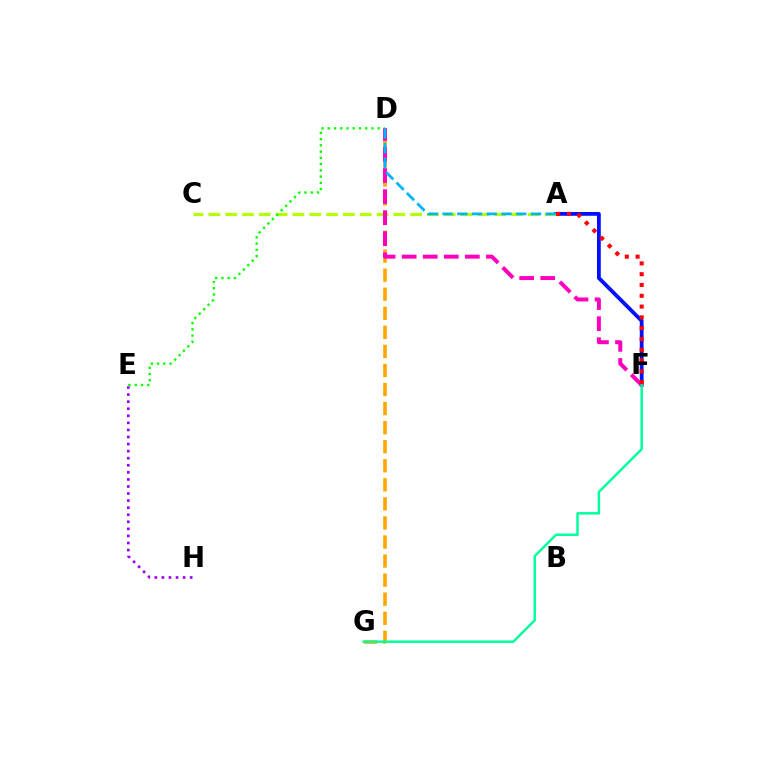{('A', 'F'): [{'color': '#0010ff', 'line_style': 'solid', 'thickness': 2.73}, {'color': '#ff0000', 'line_style': 'dotted', 'thickness': 2.93}], ('E', 'H'): [{'color': '#9b00ff', 'line_style': 'dotted', 'thickness': 1.92}], ('A', 'C'): [{'color': '#b3ff00', 'line_style': 'dashed', 'thickness': 2.28}], ('D', 'E'): [{'color': '#08ff00', 'line_style': 'dotted', 'thickness': 1.7}], ('D', 'G'): [{'color': '#ffa500', 'line_style': 'dashed', 'thickness': 2.59}], ('D', 'F'): [{'color': '#ff00bd', 'line_style': 'dashed', 'thickness': 2.86}], ('A', 'D'): [{'color': '#00b5ff', 'line_style': 'dashed', 'thickness': 2.0}], ('F', 'G'): [{'color': '#00ff9d', 'line_style': 'solid', 'thickness': 1.79}]}